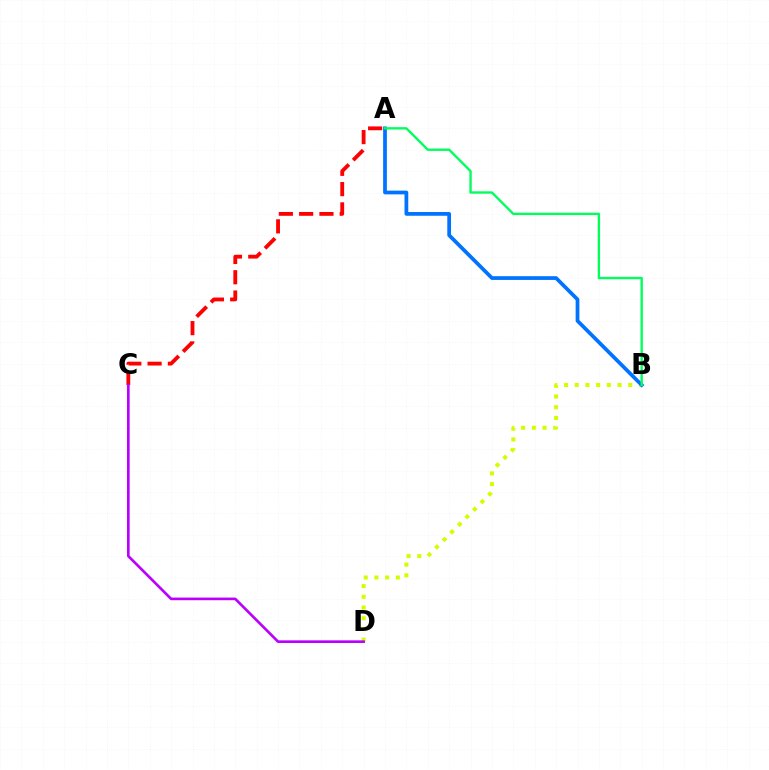{('A', 'C'): [{'color': '#ff0000', 'line_style': 'dashed', 'thickness': 2.76}], ('B', 'D'): [{'color': '#d1ff00', 'line_style': 'dotted', 'thickness': 2.91}], ('C', 'D'): [{'color': '#b900ff', 'line_style': 'solid', 'thickness': 1.9}], ('A', 'B'): [{'color': '#0074ff', 'line_style': 'solid', 'thickness': 2.7}, {'color': '#00ff5c', 'line_style': 'solid', 'thickness': 1.7}]}